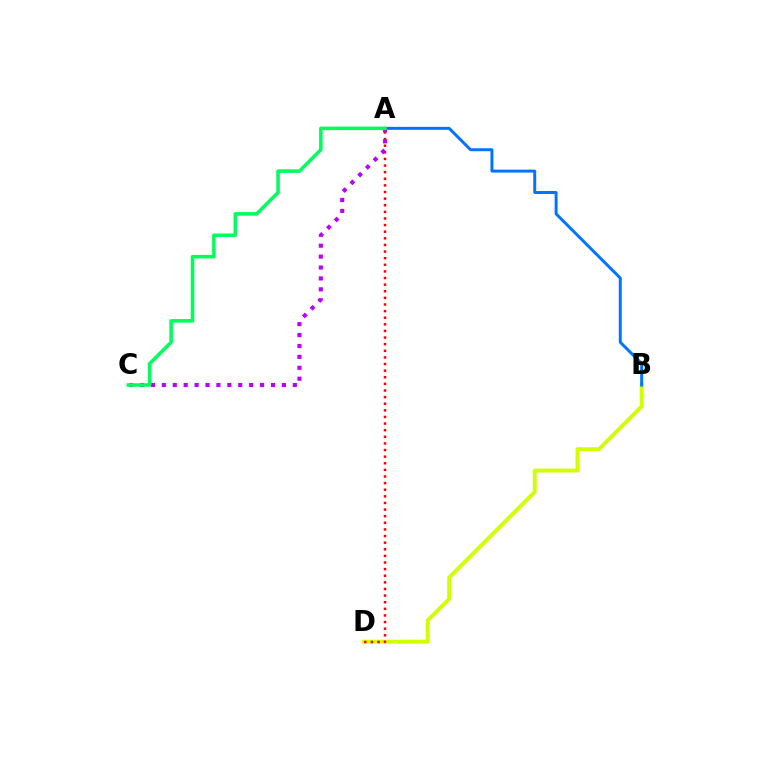{('B', 'D'): [{'color': '#d1ff00', 'line_style': 'solid', 'thickness': 2.82}], ('A', 'B'): [{'color': '#0074ff', 'line_style': 'solid', 'thickness': 2.14}], ('A', 'D'): [{'color': '#ff0000', 'line_style': 'dotted', 'thickness': 1.8}], ('A', 'C'): [{'color': '#b900ff', 'line_style': 'dotted', 'thickness': 2.97}, {'color': '#00ff5c', 'line_style': 'solid', 'thickness': 2.55}]}